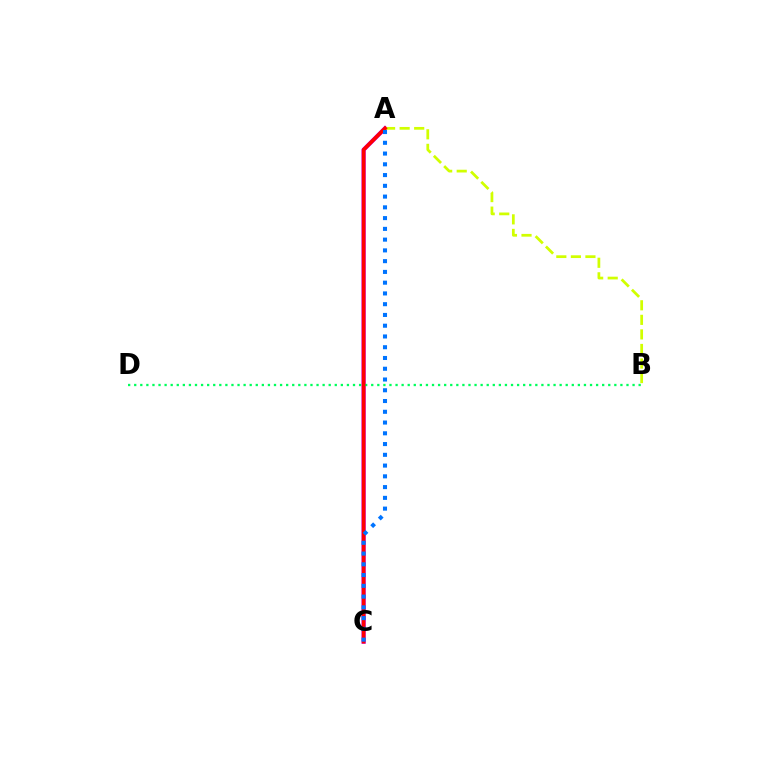{('A', 'C'): [{'color': '#b900ff', 'line_style': 'solid', 'thickness': 2.98}, {'color': '#ff0000', 'line_style': 'solid', 'thickness': 2.62}, {'color': '#0074ff', 'line_style': 'dotted', 'thickness': 2.92}], ('B', 'D'): [{'color': '#00ff5c', 'line_style': 'dotted', 'thickness': 1.65}], ('A', 'B'): [{'color': '#d1ff00', 'line_style': 'dashed', 'thickness': 1.98}]}